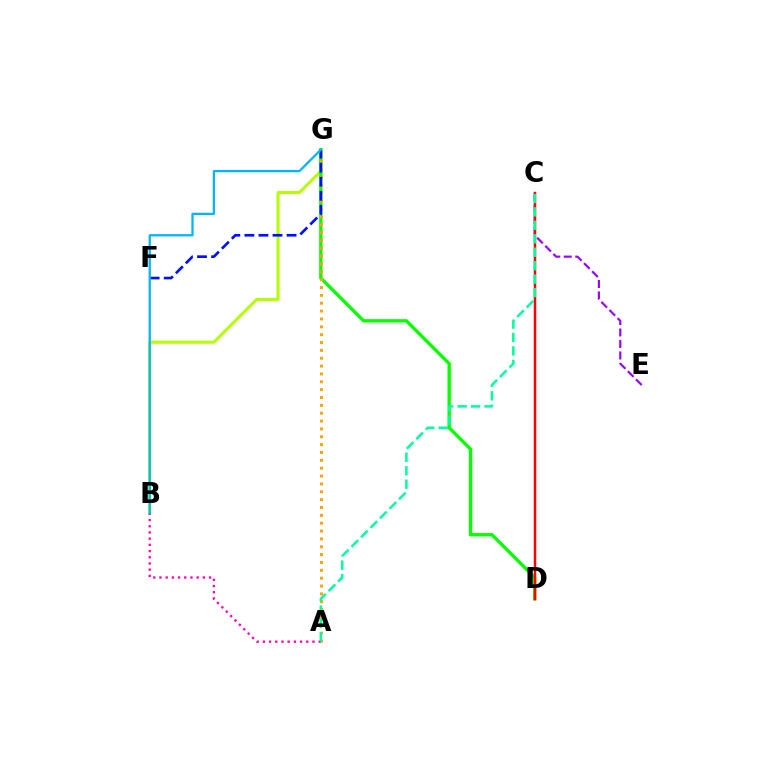{('B', 'G'): [{'color': '#b3ff00', 'line_style': 'solid', 'thickness': 2.18}, {'color': '#00b5ff', 'line_style': 'solid', 'thickness': 1.63}], ('D', 'G'): [{'color': '#08ff00', 'line_style': 'solid', 'thickness': 2.41}], ('C', 'E'): [{'color': '#9b00ff', 'line_style': 'dashed', 'thickness': 1.56}], ('C', 'D'): [{'color': '#ff0000', 'line_style': 'solid', 'thickness': 1.78}], ('A', 'G'): [{'color': '#ffa500', 'line_style': 'dotted', 'thickness': 2.13}], ('A', 'B'): [{'color': '#ff00bd', 'line_style': 'dotted', 'thickness': 1.68}], ('F', 'G'): [{'color': '#0010ff', 'line_style': 'dashed', 'thickness': 1.91}], ('A', 'C'): [{'color': '#00ff9d', 'line_style': 'dashed', 'thickness': 1.83}]}